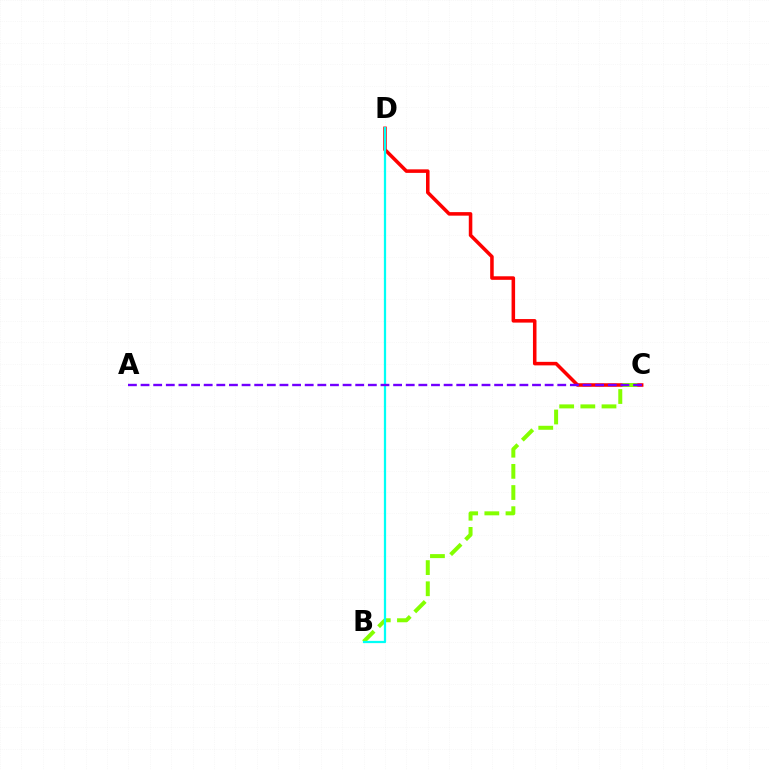{('C', 'D'): [{'color': '#ff0000', 'line_style': 'solid', 'thickness': 2.55}], ('B', 'C'): [{'color': '#84ff00', 'line_style': 'dashed', 'thickness': 2.87}], ('B', 'D'): [{'color': '#00fff6', 'line_style': 'solid', 'thickness': 1.62}], ('A', 'C'): [{'color': '#7200ff', 'line_style': 'dashed', 'thickness': 1.72}]}